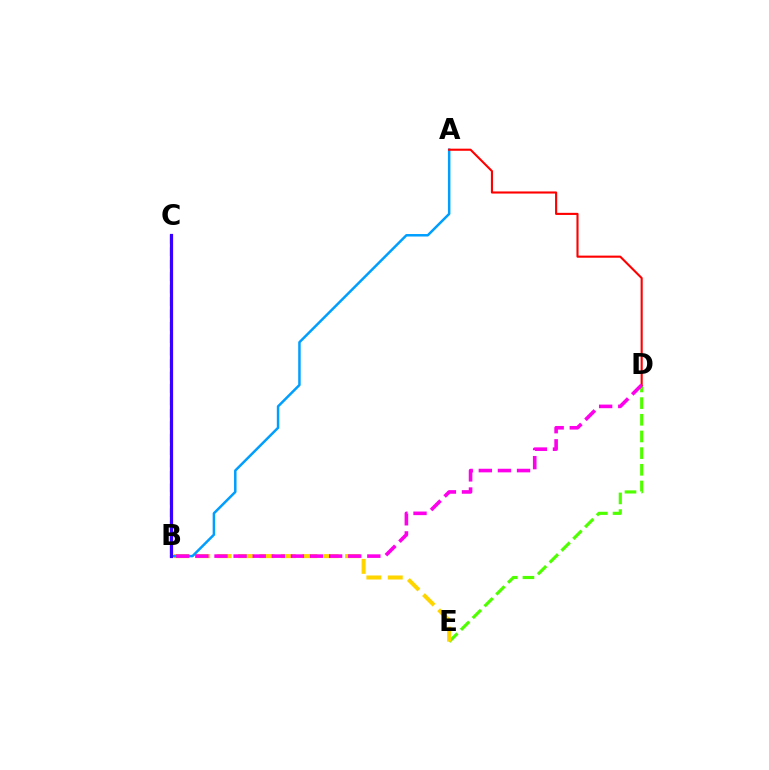{('D', 'E'): [{'color': '#4fff00', 'line_style': 'dashed', 'thickness': 2.26}], ('B', 'E'): [{'color': '#ffd500', 'line_style': 'dashed', 'thickness': 2.91}], ('A', 'B'): [{'color': '#009eff', 'line_style': 'solid', 'thickness': 1.79}], ('A', 'D'): [{'color': '#ff0000', 'line_style': 'solid', 'thickness': 1.52}], ('B', 'D'): [{'color': '#ff00ed', 'line_style': 'dashed', 'thickness': 2.6}], ('B', 'C'): [{'color': '#00ff86', 'line_style': 'dashed', 'thickness': 1.69}, {'color': '#3700ff', 'line_style': 'solid', 'thickness': 2.31}]}